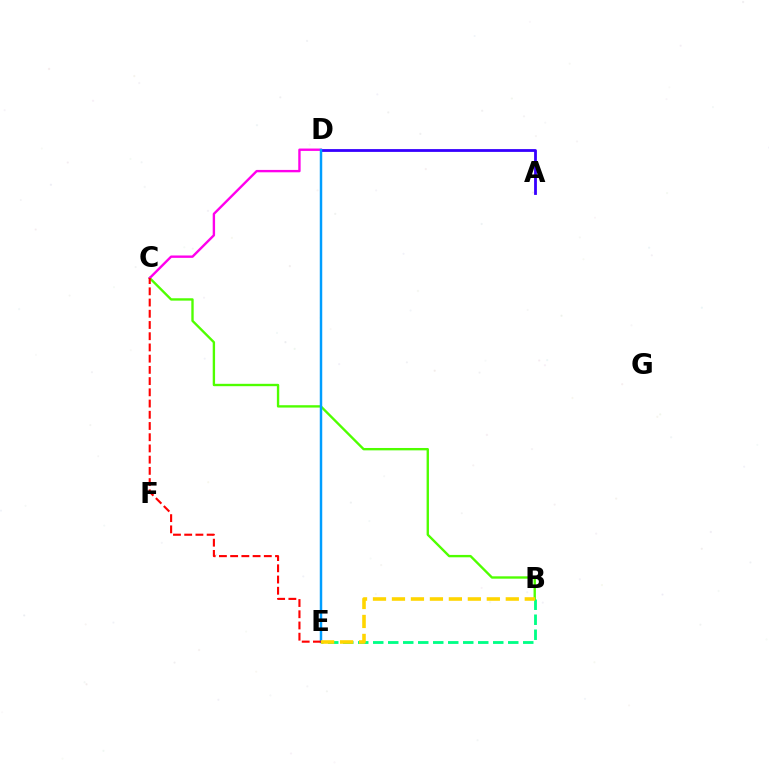{('B', 'E'): [{'color': '#00ff86', 'line_style': 'dashed', 'thickness': 2.04}, {'color': '#ffd500', 'line_style': 'dashed', 'thickness': 2.58}], ('B', 'C'): [{'color': '#4fff00', 'line_style': 'solid', 'thickness': 1.7}], ('C', 'D'): [{'color': '#ff00ed', 'line_style': 'solid', 'thickness': 1.71}], ('A', 'D'): [{'color': '#3700ff', 'line_style': 'solid', 'thickness': 2.02}], ('D', 'E'): [{'color': '#009eff', 'line_style': 'solid', 'thickness': 1.78}], ('C', 'E'): [{'color': '#ff0000', 'line_style': 'dashed', 'thickness': 1.52}]}